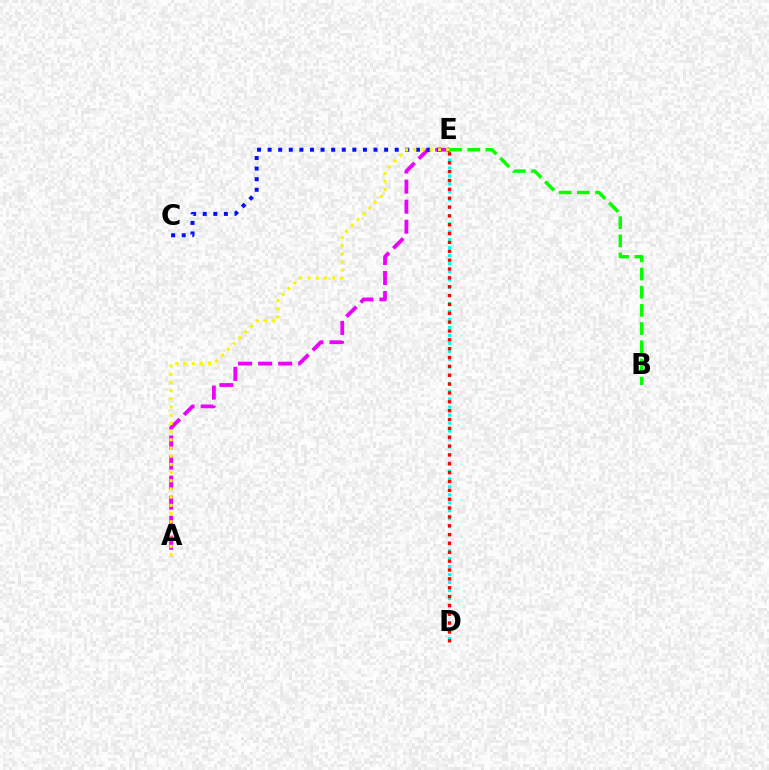{('D', 'E'): [{'color': '#00fff6', 'line_style': 'dotted', 'thickness': 2.17}, {'color': '#ff0000', 'line_style': 'dotted', 'thickness': 2.41}], ('A', 'E'): [{'color': '#ee00ff', 'line_style': 'dashed', 'thickness': 2.72}, {'color': '#fcf500', 'line_style': 'dotted', 'thickness': 2.23}], ('C', 'E'): [{'color': '#0010ff', 'line_style': 'dotted', 'thickness': 2.88}], ('B', 'E'): [{'color': '#08ff00', 'line_style': 'dashed', 'thickness': 2.47}]}